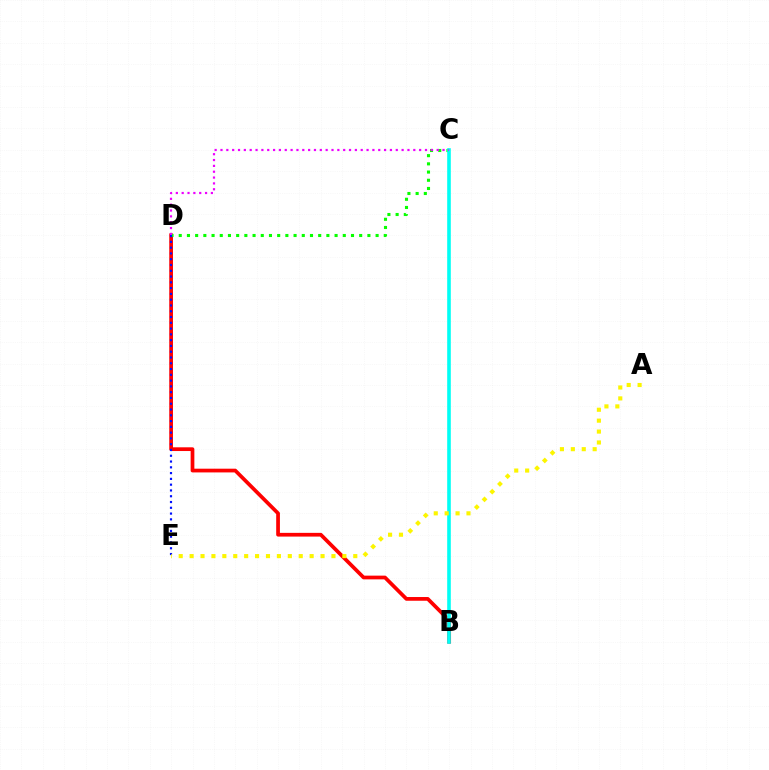{('B', 'D'): [{'color': '#ff0000', 'line_style': 'solid', 'thickness': 2.68}], ('C', 'D'): [{'color': '#08ff00', 'line_style': 'dotted', 'thickness': 2.23}, {'color': '#ee00ff', 'line_style': 'dotted', 'thickness': 1.59}], ('B', 'C'): [{'color': '#00fff6', 'line_style': 'solid', 'thickness': 2.6}], ('D', 'E'): [{'color': '#0010ff', 'line_style': 'dotted', 'thickness': 1.57}], ('A', 'E'): [{'color': '#fcf500', 'line_style': 'dotted', 'thickness': 2.96}]}